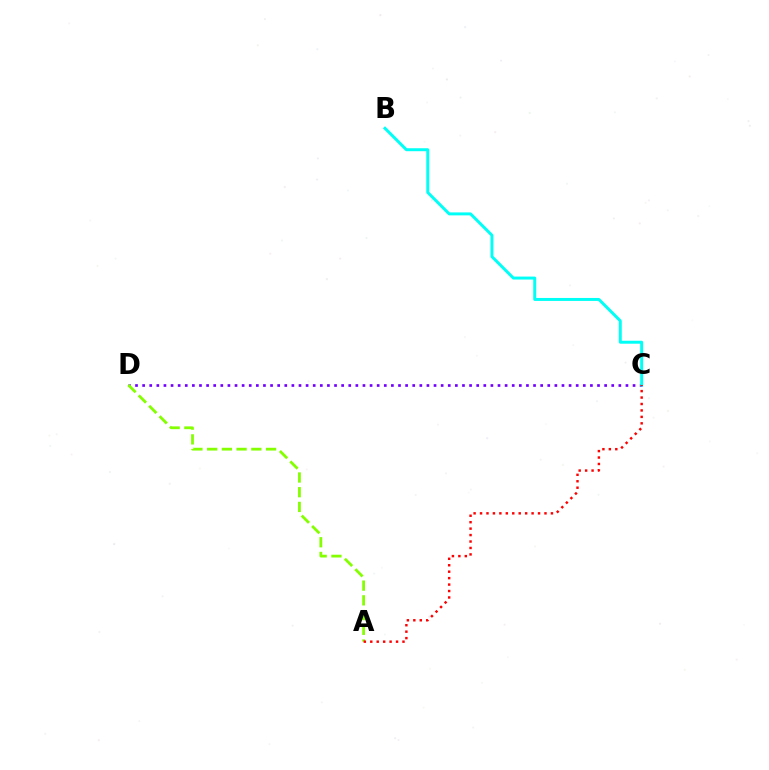{('C', 'D'): [{'color': '#7200ff', 'line_style': 'dotted', 'thickness': 1.93}], ('A', 'D'): [{'color': '#84ff00', 'line_style': 'dashed', 'thickness': 2.0}], ('B', 'C'): [{'color': '#00fff6', 'line_style': 'solid', 'thickness': 2.14}], ('A', 'C'): [{'color': '#ff0000', 'line_style': 'dotted', 'thickness': 1.75}]}